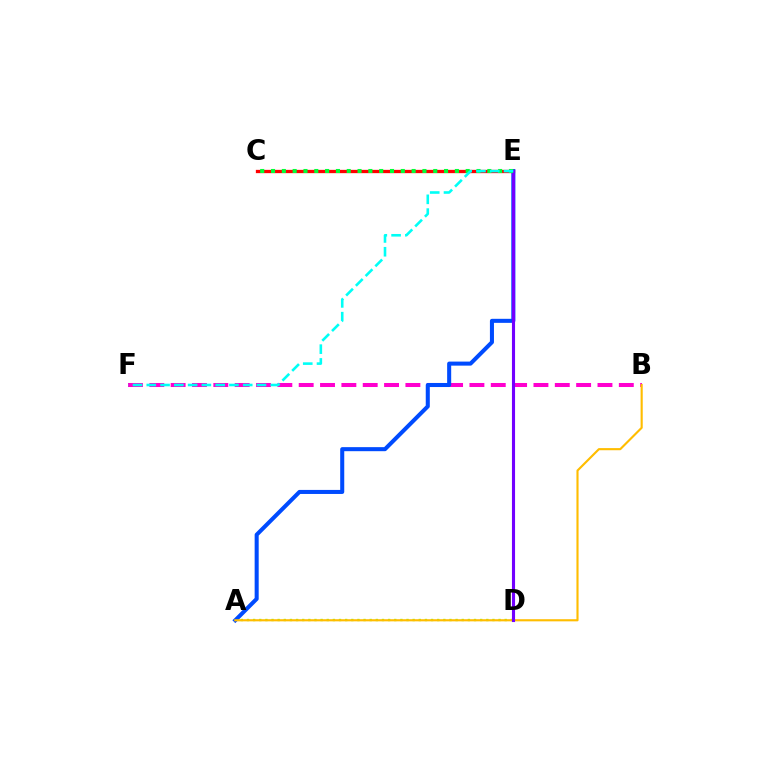{('B', 'F'): [{'color': '#ff00cf', 'line_style': 'dashed', 'thickness': 2.9}], ('A', 'D'): [{'color': '#84ff00', 'line_style': 'dotted', 'thickness': 1.67}], ('A', 'E'): [{'color': '#004bff', 'line_style': 'solid', 'thickness': 2.91}], ('C', 'E'): [{'color': '#ff0000', 'line_style': 'solid', 'thickness': 2.37}, {'color': '#00ff39', 'line_style': 'dotted', 'thickness': 2.94}], ('A', 'B'): [{'color': '#ffbd00', 'line_style': 'solid', 'thickness': 1.53}], ('D', 'E'): [{'color': '#7200ff', 'line_style': 'solid', 'thickness': 2.24}], ('E', 'F'): [{'color': '#00fff6', 'line_style': 'dashed', 'thickness': 1.87}]}